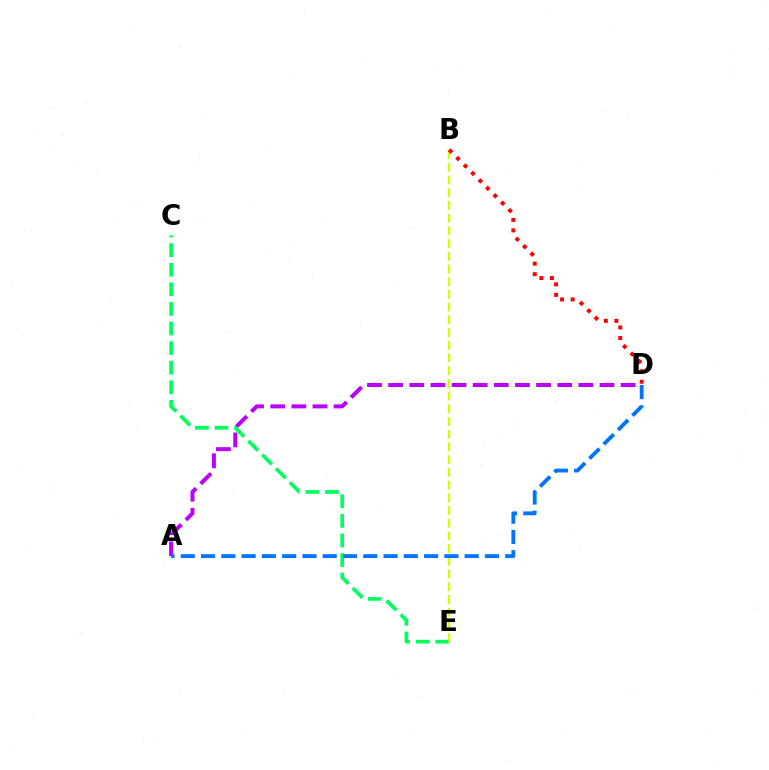{('A', 'D'): [{'color': '#b900ff', 'line_style': 'dashed', 'thickness': 2.87}, {'color': '#0074ff', 'line_style': 'dashed', 'thickness': 2.75}], ('C', 'E'): [{'color': '#00ff5c', 'line_style': 'dashed', 'thickness': 2.66}], ('B', 'E'): [{'color': '#d1ff00', 'line_style': 'dashed', 'thickness': 1.73}], ('B', 'D'): [{'color': '#ff0000', 'line_style': 'dotted', 'thickness': 2.86}]}